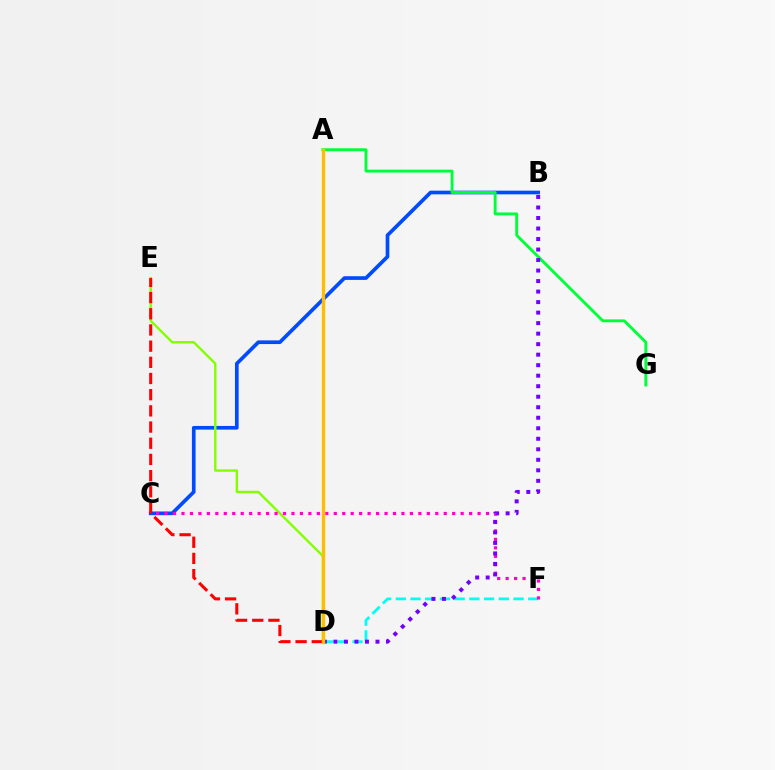{('B', 'C'): [{'color': '#004bff', 'line_style': 'solid', 'thickness': 2.65}], ('D', 'F'): [{'color': '#00fff6', 'line_style': 'dashed', 'thickness': 2.0}], ('A', 'G'): [{'color': '#00ff39', 'line_style': 'solid', 'thickness': 2.08}], ('D', 'E'): [{'color': '#84ff00', 'line_style': 'solid', 'thickness': 1.72}, {'color': '#ff0000', 'line_style': 'dashed', 'thickness': 2.2}], ('C', 'F'): [{'color': '#ff00cf', 'line_style': 'dotted', 'thickness': 2.3}], ('B', 'D'): [{'color': '#7200ff', 'line_style': 'dotted', 'thickness': 2.86}], ('A', 'D'): [{'color': '#ffbd00', 'line_style': 'solid', 'thickness': 2.43}]}